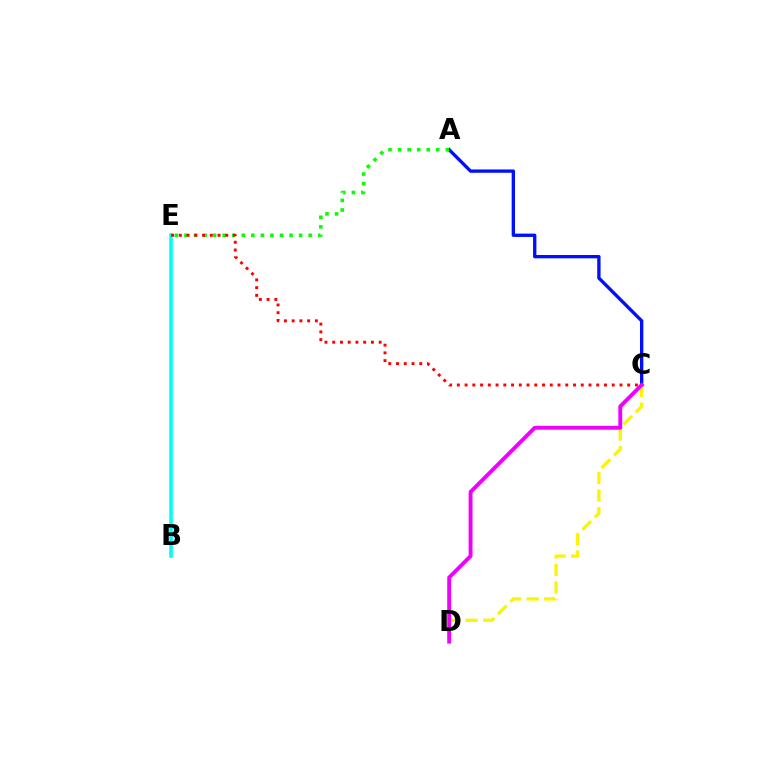{('B', 'E'): [{'color': '#00fff6', 'line_style': 'solid', 'thickness': 2.6}], ('A', 'C'): [{'color': '#0010ff', 'line_style': 'solid', 'thickness': 2.4}], ('A', 'E'): [{'color': '#08ff00', 'line_style': 'dotted', 'thickness': 2.6}], ('C', 'D'): [{'color': '#fcf500', 'line_style': 'dashed', 'thickness': 2.37}, {'color': '#ee00ff', 'line_style': 'solid', 'thickness': 2.8}], ('C', 'E'): [{'color': '#ff0000', 'line_style': 'dotted', 'thickness': 2.1}]}